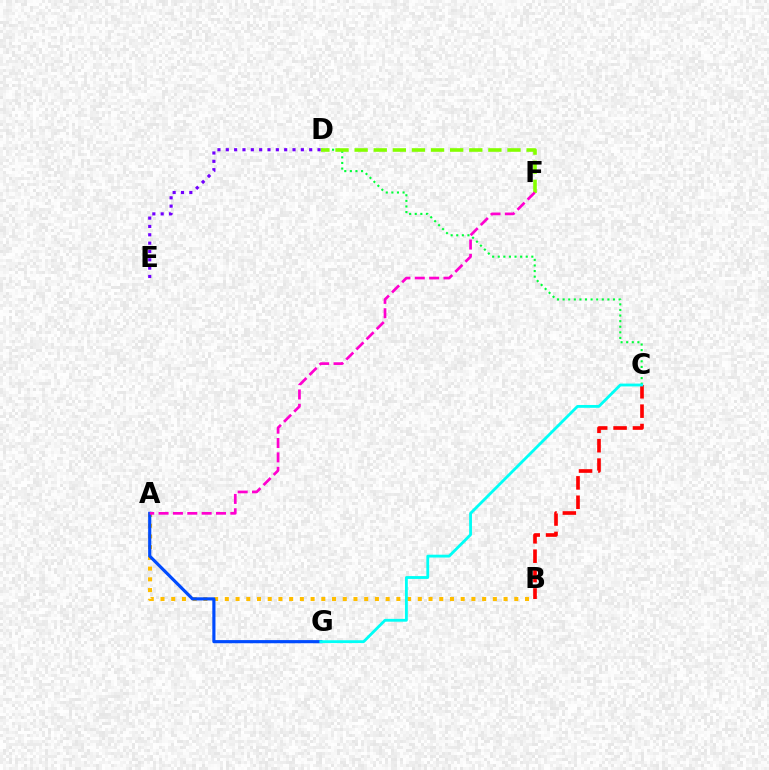{('A', 'B'): [{'color': '#ffbd00', 'line_style': 'dotted', 'thickness': 2.91}], ('A', 'G'): [{'color': '#004bff', 'line_style': 'solid', 'thickness': 2.27}], ('B', 'C'): [{'color': '#ff0000', 'line_style': 'dashed', 'thickness': 2.63}], ('C', 'D'): [{'color': '#00ff39', 'line_style': 'dotted', 'thickness': 1.52}], ('C', 'G'): [{'color': '#00fff6', 'line_style': 'solid', 'thickness': 2.04}], ('D', 'E'): [{'color': '#7200ff', 'line_style': 'dotted', 'thickness': 2.27}], ('D', 'F'): [{'color': '#84ff00', 'line_style': 'dashed', 'thickness': 2.6}], ('A', 'F'): [{'color': '#ff00cf', 'line_style': 'dashed', 'thickness': 1.95}]}